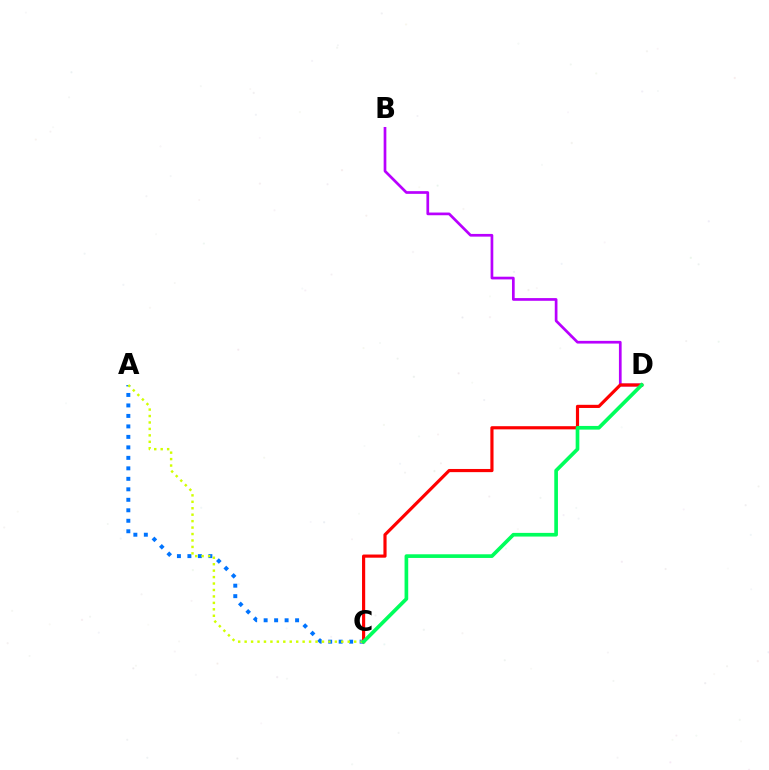{('A', 'C'): [{'color': '#0074ff', 'line_style': 'dotted', 'thickness': 2.85}, {'color': '#d1ff00', 'line_style': 'dotted', 'thickness': 1.75}], ('B', 'D'): [{'color': '#b900ff', 'line_style': 'solid', 'thickness': 1.94}], ('C', 'D'): [{'color': '#ff0000', 'line_style': 'solid', 'thickness': 2.28}, {'color': '#00ff5c', 'line_style': 'solid', 'thickness': 2.64}]}